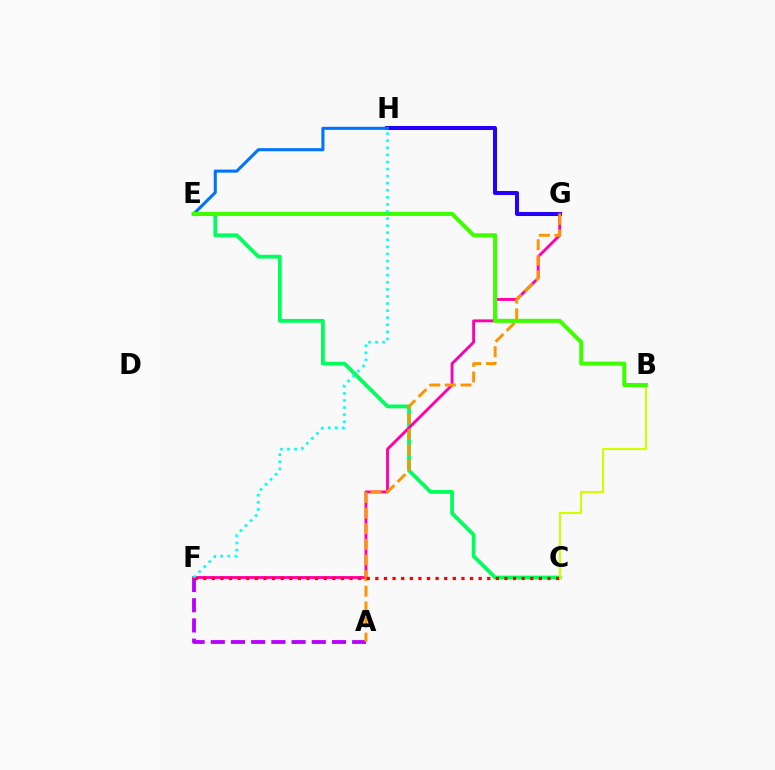{('C', 'E'): [{'color': '#00ff5c', 'line_style': 'solid', 'thickness': 2.73}], ('G', 'H'): [{'color': '#2500ff', 'line_style': 'solid', 'thickness': 2.9}], ('A', 'F'): [{'color': '#b900ff', 'line_style': 'dashed', 'thickness': 2.74}], ('F', 'G'): [{'color': '#ff00ac', 'line_style': 'solid', 'thickness': 2.06}], ('E', 'H'): [{'color': '#0074ff', 'line_style': 'solid', 'thickness': 2.22}], ('A', 'G'): [{'color': '#ff9400', 'line_style': 'dashed', 'thickness': 2.12}], ('B', 'C'): [{'color': '#d1ff00', 'line_style': 'solid', 'thickness': 1.53}], ('C', 'F'): [{'color': '#ff0000', 'line_style': 'dotted', 'thickness': 2.34}], ('B', 'E'): [{'color': '#3dff00', 'line_style': 'solid', 'thickness': 2.9}], ('F', 'H'): [{'color': '#00fff6', 'line_style': 'dotted', 'thickness': 1.92}]}